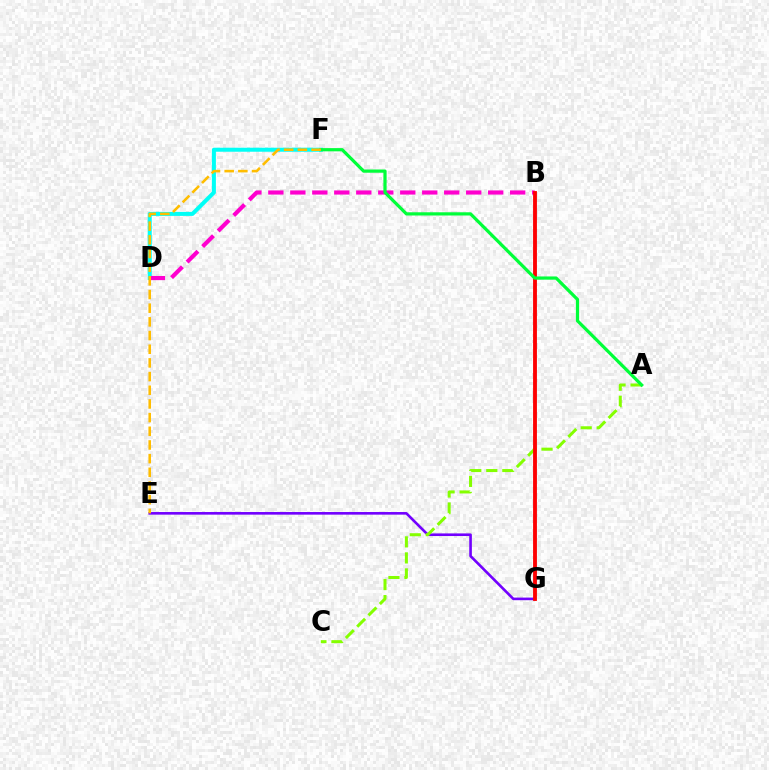{('B', 'G'): [{'color': '#004bff', 'line_style': 'solid', 'thickness': 1.66}, {'color': '#ff0000', 'line_style': 'solid', 'thickness': 2.76}], ('D', 'F'): [{'color': '#00fff6', 'line_style': 'solid', 'thickness': 2.89}], ('B', 'D'): [{'color': '#ff00cf', 'line_style': 'dashed', 'thickness': 2.99}], ('E', 'G'): [{'color': '#7200ff', 'line_style': 'solid', 'thickness': 1.88}], ('A', 'C'): [{'color': '#84ff00', 'line_style': 'dashed', 'thickness': 2.18}], ('A', 'F'): [{'color': '#00ff39', 'line_style': 'solid', 'thickness': 2.32}], ('E', 'F'): [{'color': '#ffbd00', 'line_style': 'dashed', 'thickness': 1.86}]}